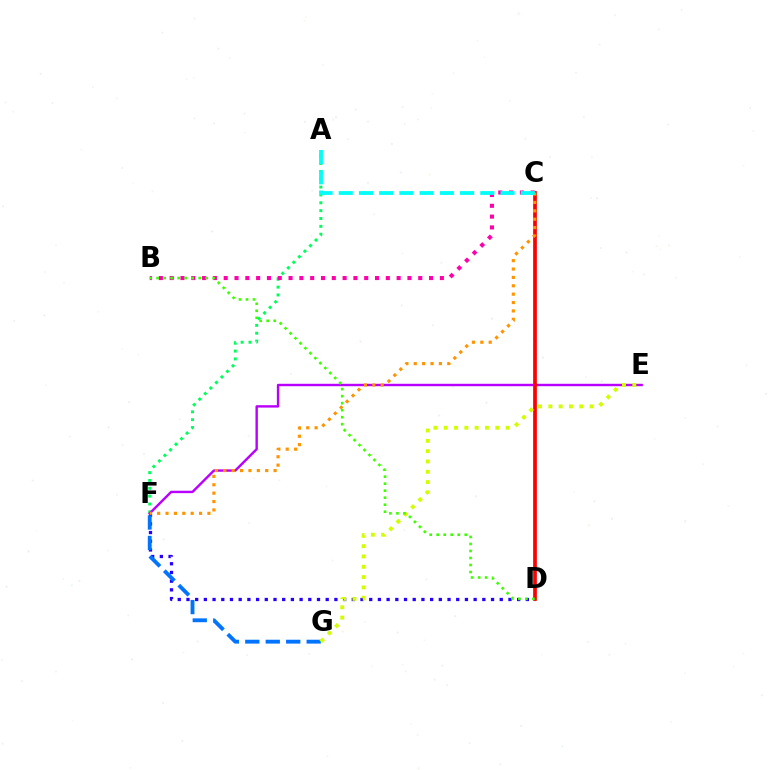{('D', 'F'): [{'color': '#2500ff', 'line_style': 'dotted', 'thickness': 2.36}], ('A', 'F'): [{'color': '#00ff5c', 'line_style': 'dotted', 'thickness': 2.13}], ('E', 'F'): [{'color': '#b900ff', 'line_style': 'solid', 'thickness': 1.74}], ('F', 'G'): [{'color': '#0074ff', 'line_style': 'dashed', 'thickness': 2.78}], ('C', 'D'): [{'color': '#ff0000', 'line_style': 'solid', 'thickness': 2.67}], ('B', 'C'): [{'color': '#ff00ac', 'line_style': 'dotted', 'thickness': 2.94}], ('E', 'G'): [{'color': '#d1ff00', 'line_style': 'dotted', 'thickness': 2.8}], ('C', 'F'): [{'color': '#ff9400', 'line_style': 'dotted', 'thickness': 2.28}], ('A', 'C'): [{'color': '#00fff6', 'line_style': 'dashed', 'thickness': 2.75}], ('B', 'D'): [{'color': '#3dff00', 'line_style': 'dotted', 'thickness': 1.91}]}